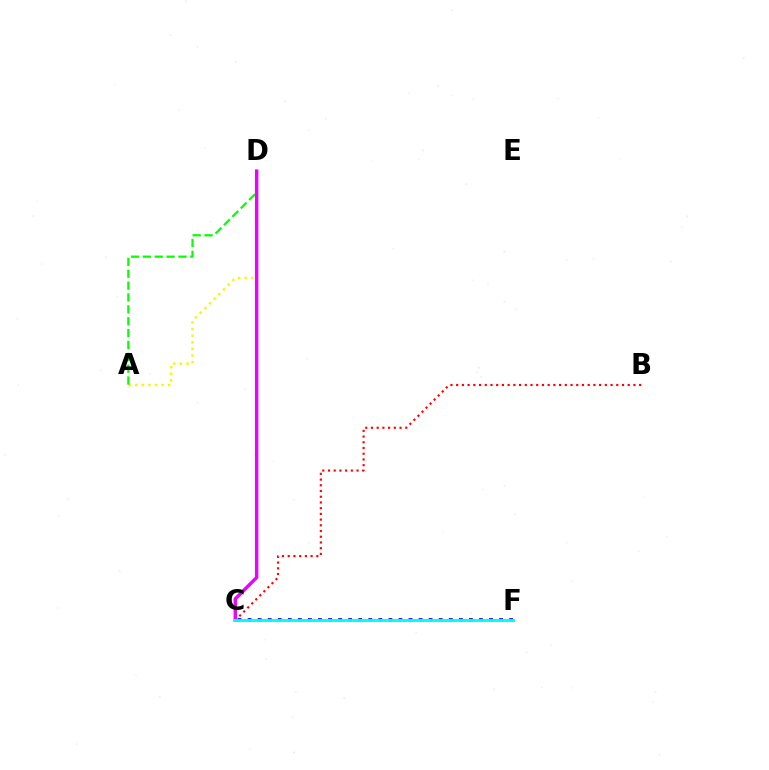{('C', 'F'): [{'color': '#0010ff', 'line_style': 'dotted', 'thickness': 2.73}, {'color': '#00fff6', 'line_style': 'solid', 'thickness': 2.12}], ('B', 'C'): [{'color': '#ff0000', 'line_style': 'dotted', 'thickness': 1.55}], ('A', 'D'): [{'color': '#fcf500', 'line_style': 'dotted', 'thickness': 1.79}, {'color': '#08ff00', 'line_style': 'dashed', 'thickness': 1.61}], ('C', 'D'): [{'color': '#ee00ff', 'line_style': 'solid', 'thickness': 2.46}]}